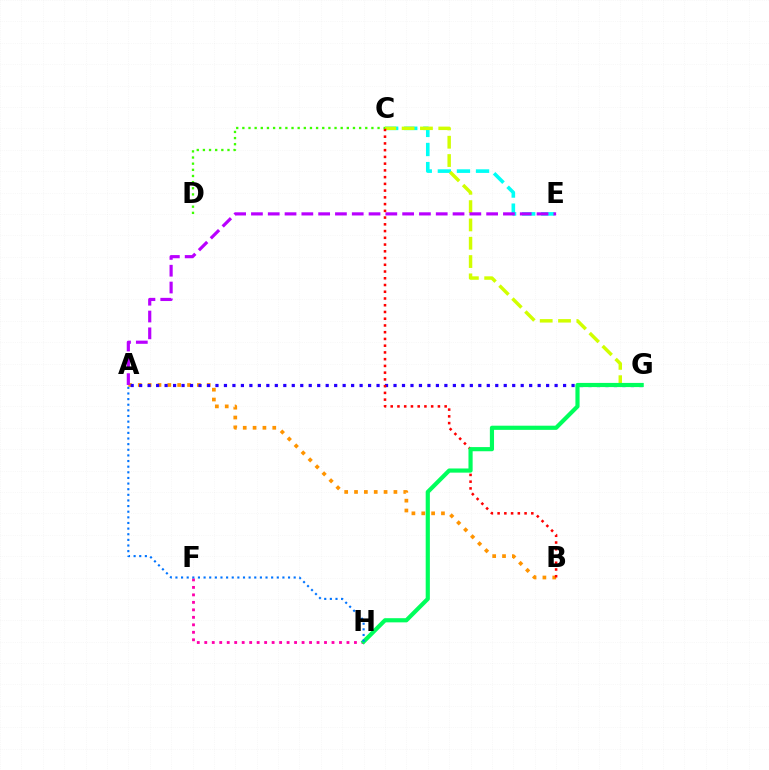{('C', 'E'): [{'color': '#00fff6', 'line_style': 'dashed', 'thickness': 2.59}], ('A', 'B'): [{'color': '#ff9400', 'line_style': 'dotted', 'thickness': 2.68}], ('A', 'G'): [{'color': '#2500ff', 'line_style': 'dotted', 'thickness': 2.3}], ('F', 'H'): [{'color': '#ff00ac', 'line_style': 'dotted', 'thickness': 2.03}], ('C', 'G'): [{'color': '#d1ff00', 'line_style': 'dashed', 'thickness': 2.49}], ('A', 'E'): [{'color': '#b900ff', 'line_style': 'dashed', 'thickness': 2.28}], ('B', 'C'): [{'color': '#ff0000', 'line_style': 'dotted', 'thickness': 1.83}], ('G', 'H'): [{'color': '#00ff5c', 'line_style': 'solid', 'thickness': 3.0}], ('C', 'D'): [{'color': '#3dff00', 'line_style': 'dotted', 'thickness': 1.67}], ('A', 'H'): [{'color': '#0074ff', 'line_style': 'dotted', 'thickness': 1.53}]}